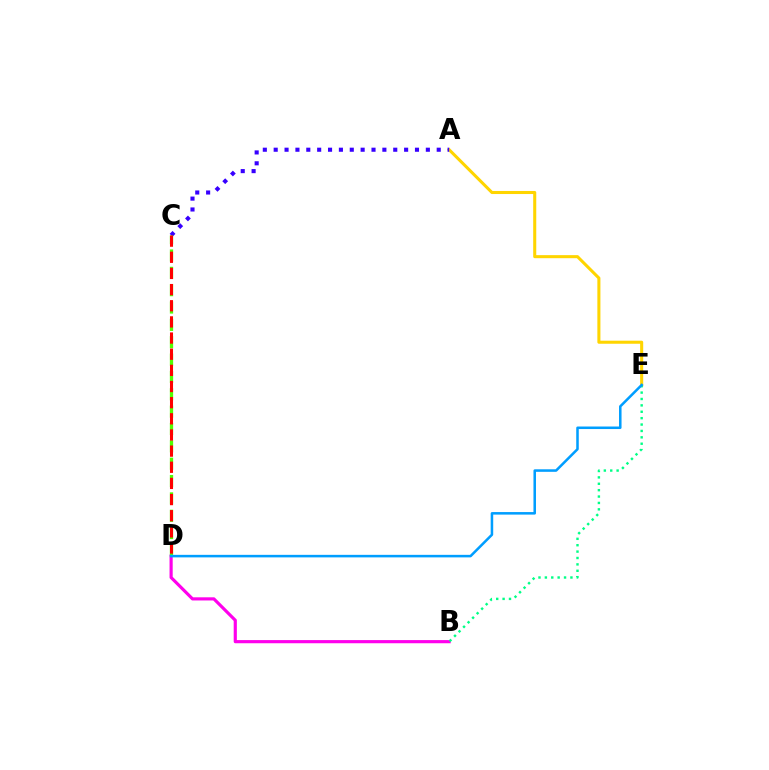{('A', 'E'): [{'color': '#ffd500', 'line_style': 'solid', 'thickness': 2.2}], ('B', 'D'): [{'color': '#ff00ed', 'line_style': 'solid', 'thickness': 2.28}], ('A', 'C'): [{'color': '#3700ff', 'line_style': 'dotted', 'thickness': 2.95}], ('B', 'E'): [{'color': '#00ff86', 'line_style': 'dotted', 'thickness': 1.74}], ('C', 'D'): [{'color': '#4fff00', 'line_style': 'dashed', 'thickness': 2.36}, {'color': '#ff0000', 'line_style': 'dashed', 'thickness': 2.19}], ('D', 'E'): [{'color': '#009eff', 'line_style': 'solid', 'thickness': 1.82}]}